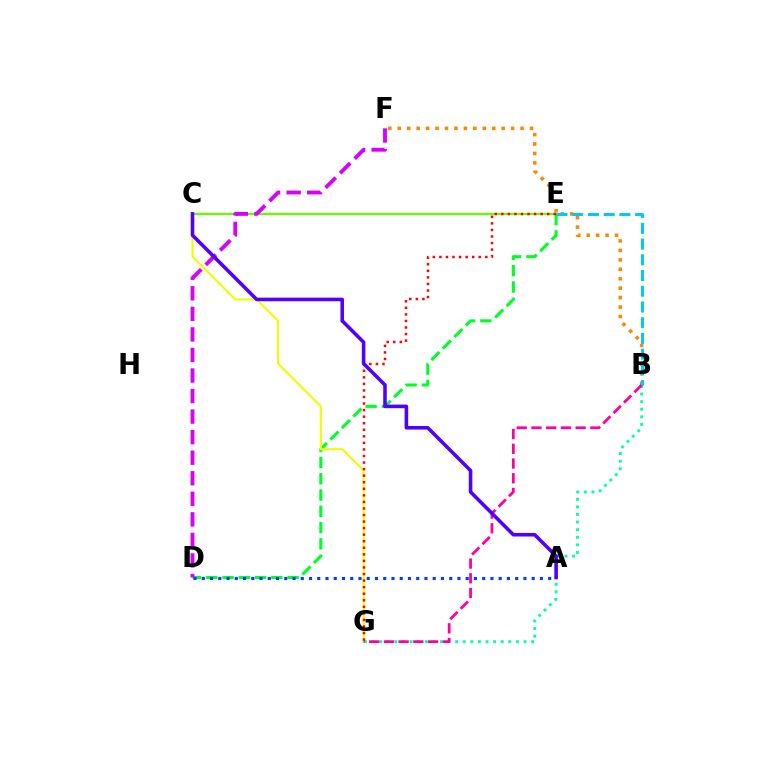{('B', 'F'): [{'color': '#ff8800', 'line_style': 'dotted', 'thickness': 2.57}], ('D', 'E'): [{'color': '#00ff27', 'line_style': 'dashed', 'thickness': 2.21}], ('C', 'E'): [{'color': '#66ff00', 'line_style': 'solid', 'thickness': 1.61}], ('C', 'G'): [{'color': '#eeff00', 'line_style': 'solid', 'thickness': 1.5}], ('A', 'D'): [{'color': '#003fff', 'line_style': 'dotted', 'thickness': 2.24}], ('B', 'G'): [{'color': '#00ffaf', 'line_style': 'dotted', 'thickness': 2.06}, {'color': '#ff00a0', 'line_style': 'dashed', 'thickness': 2.0}], ('E', 'G'): [{'color': '#ff0000', 'line_style': 'dotted', 'thickness': 1.78}], ('B', 'E'): [{'color': '#00c7ff', 'line_style': 'dashed', 'thickness': 2.14}], ('D', 'F'): [{'color': '#d600ff', 'line_style': 'dashed', 'thickness': 2.79}], ('A', 'C'): [{'color': '#4f00ff', 'line_style': 'solid', 'thickness': 2.58}]}